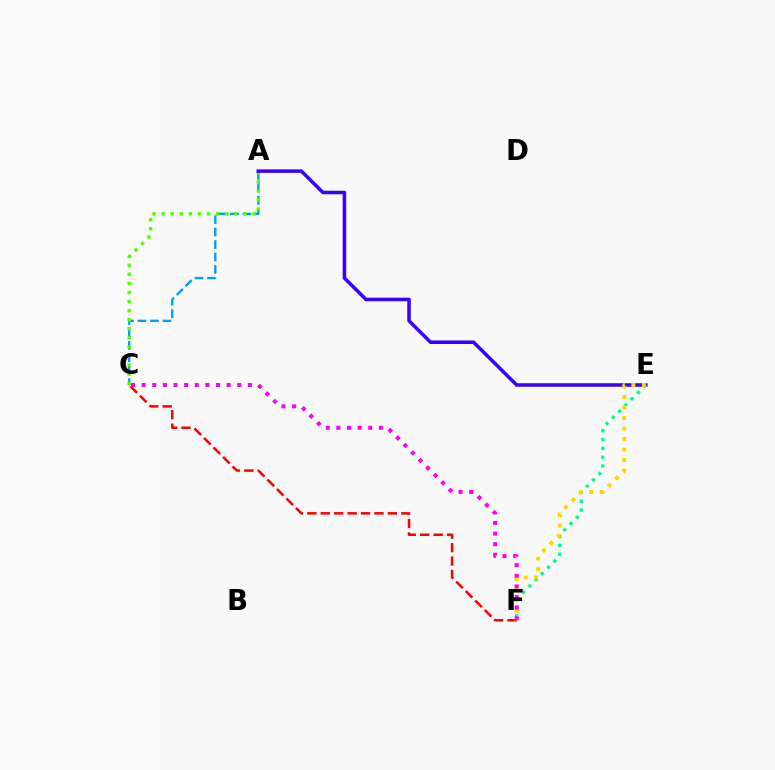{('C', 'F'): [{'color': '#ff0000', 'line_style': 'dashed', 'thickness': 1.82}, {'color': '#ff00ed', 'line_style': 'dotted', 'thickness': 2.88}], ('A', 'C'): [{'color': '#009eff', 'line_style': 'dashed', 'thickness': 1.69}, {'color': '#4fff00', 'line_style': 'dotted', 'thickness': 2.47}], ('A', 'E'): [{'color': '#3700ff', 'line_style': 'solid', 'thickness': 2.54}], ('E', 'F'): [{'color': '#00ff86', 'line_style': 'dotted', 'thickness': 2.4}, {'color': '#ffd500', 'line_style': 'dotted', 'thickness': 2.85}]}